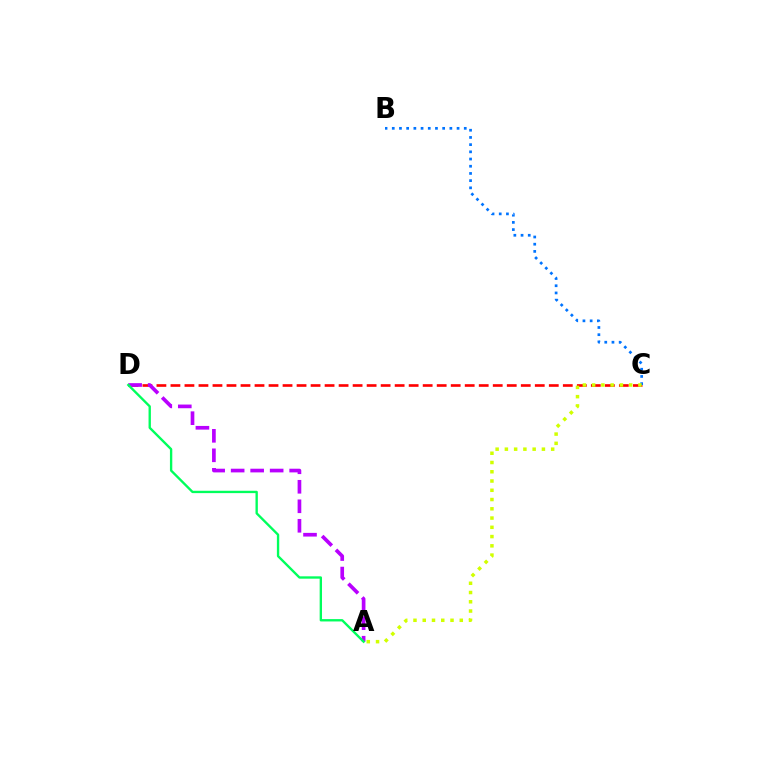{('C', 'D'): [{'color': '#ff0000', 'line_style': 'dashed', 'thickness': 1.9}], ('B', 'C'): [{'color': '#0074ff', 'line_style': 'dotted', 'thickness': 1.96}], ('A', 'D'): [{'color': '#b900ff', 'line_style': 'dashed', 'thickness': 2.65}, {'color': '#00ff5c', 'line_style': 'solid', 'thickness': 1.7}], ('A', 'C'): [{'color': '#d1ff00', 'line_style': 'dotted', 'thickness': 2.52}]}